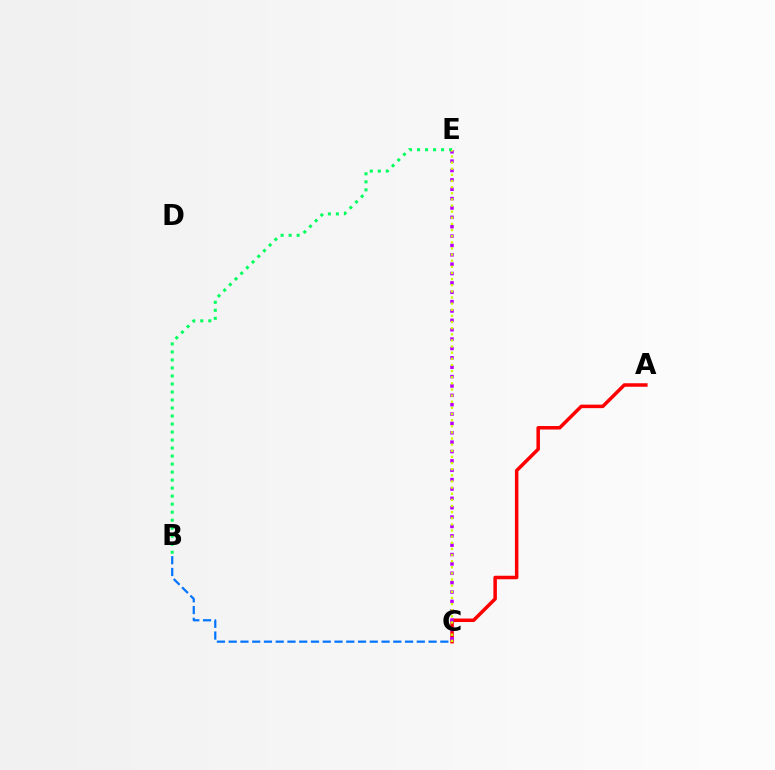{('B', 'C'): [{'color': '#0074ff', 'line_style': 'dashed', 'thickness': 1.6}], ('A', 'C'): [{'color': '#ff0000', 'line_style': 'solid', 'thickness': 2.52}], ('C', 'E'): [{'color': '#b900ff', 'line_style': 'dotted', 'thickness': 2.55}, {'color': '#d1ff00', 'line_style': 'dotted', 'thickness': 1.67}], ('B', 'E'): [{'color': '#00ff5c', 'line_style': 'dotted', 'thickness': 2.18}]}